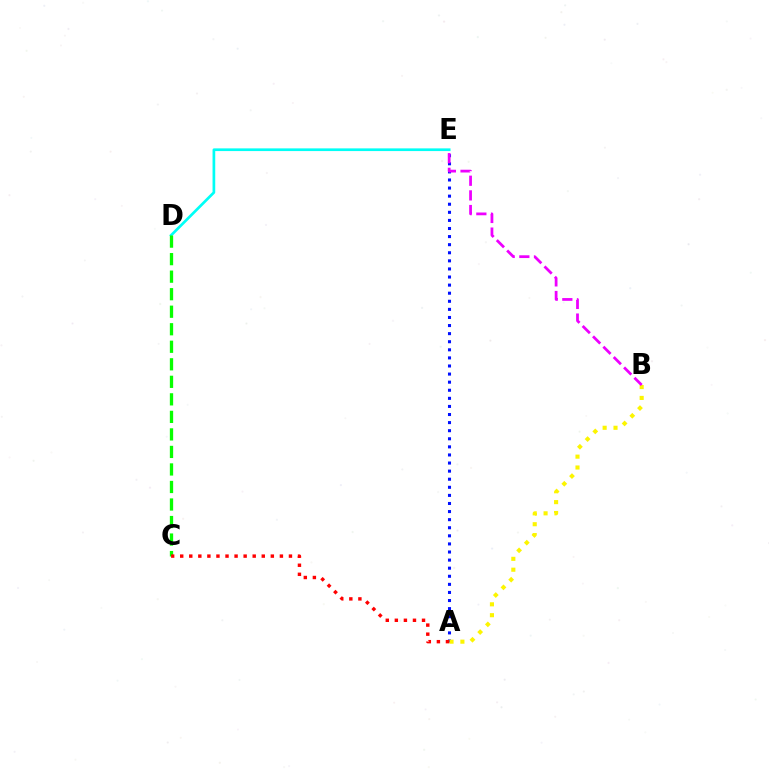{('A', 'E'): [{'color': '#0010ff', 'line_style': 'dotted', 'thickness': 2.2}], ('A', 'B'): [{'color': '#fcf500', 'line_style': 'dotted', 'thickness': 2.95}], ('B', 'E'): [{'color': '#ee00ff', 'line_style': 'dashed', 'thickness': 1.99}], ('D', 'E'): [{'color': '#00fff6', 'line_style': 'solid', 'thickness': 1.94}], ('C', 'D'): [{'color': '#08ff00', 'line_style': 'dashed', 'thickness': 2.38}], ('A', 'C'): [{'color': '#ff0000', 'line_style': 'dotted', 'thickness': 2.46}]}